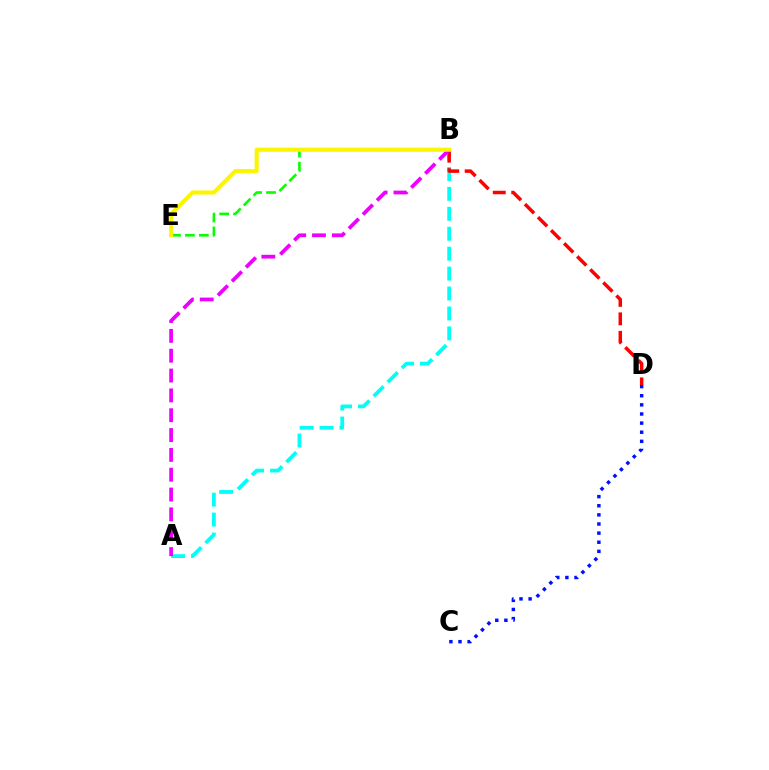{('A', 'B'): [{'color': '#00fff6', 'line_style': 'dashed', 'thickness': 2.71}, {'color': '#ee00ff', 'line_style': 'dashed', 'thickness': 2.69}], ('C', 'D'): [{'color': '#0010ff', 'line_style': 'dotted', 'thickness': 2.48}], ('B', 'E'): [{'color': '#08ff00', 'line_style': 'dashed', 'thickness': 1.89}, {'color': '#fcf500', 'line_style': 'solid', 'thickness': 2.94}], ('B', 'D'): [{'color': '#ff0000', 'line_style': 'dashed', 'thickness': 2.51}]}